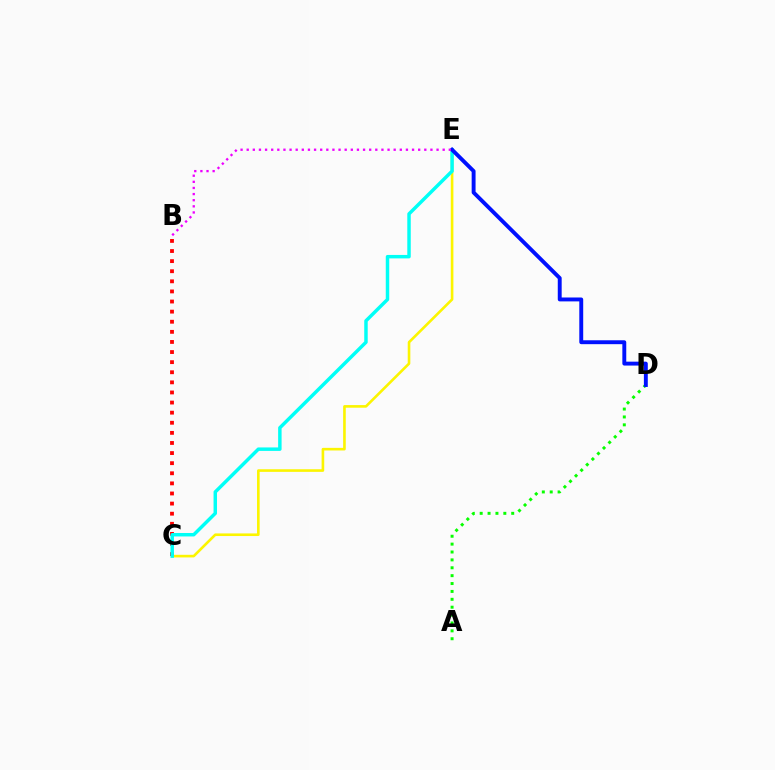{('A', 'D'): [{'color': '#08ff00', 'line_style': 'dotted', 'thickness': 2.14}], ('C', 'E'): [{'color': '#fcf500', 'line_style': 'solid', 'thickness': 1.89}, {'color': '#00fff6', 'line_style': 'solid', 'thickness': 2.49}], ('B', 'C'): [{'color': '#ff0000', 'line_style': 'dotted', 'thickness': 2.74}], ('D', 'E'): [{'color': '#0010ff', 'line_style': 'solid', 'thickness': 2.81}], ('B', 'E'): [{'color': '#ee00ff', 'line_style': 'dotted', 'thickness': 1.66}]}